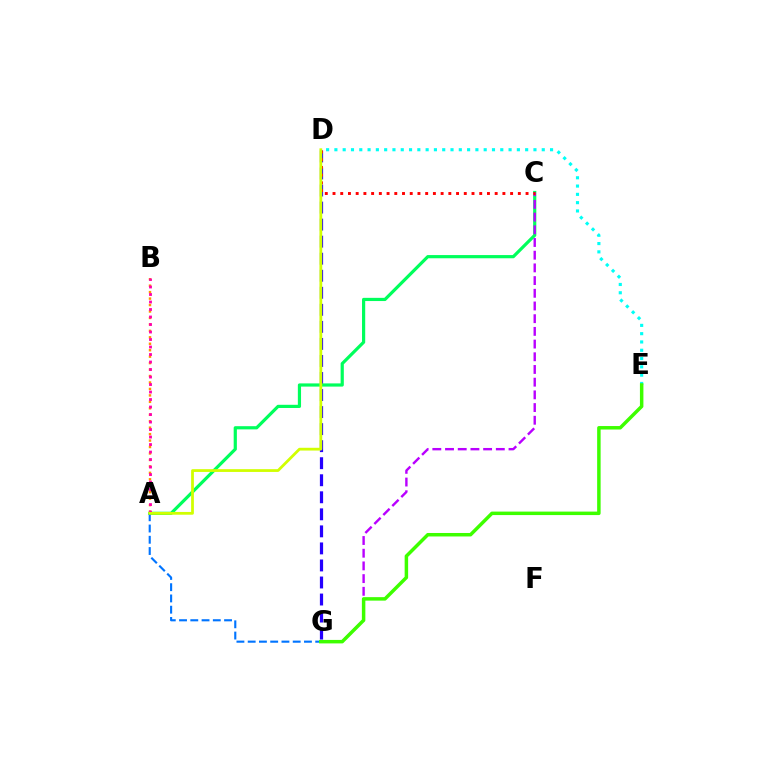{('D', 'G'): [{'color': '#2500ff', 'line_style': 'dashed', 'thickness': 2.32}], ('A', 'C'): [{'color': '#00ff5c', 'line_style': 'solid', 'thickness': 2.3}], ('C', 'G'): [{'color': '#b900ff', 'line_style': 'dashed', 'thickness': 1.72}], ('D', 'E'): [{'color': '#00fff6', 'line_style': 'dotted', 'thickness': 2.25}], ('A', 'G'): [{'color': '#0074ff', 'line_style': 'dashed', 'thickness': 1.53}], ('C', 'D'): [{'color': '#ff0000', 'line_style': 'dotted', 'thickness': 2.1}], ('A', 'B'): [{'color': '#ff9400', 'line_style': 'dotted', 'thickness': 1.75}, {'color': '#ff00ac', 'line_style': 'dotted', 'thickness': 2.04}], ('A', 'D'): [{'color': '#d1ff00', 'line_style': 'solid', 'thickness': 1.99}], ('E', 'G'): [{'color': '#3dff00', 'line_style': 'solid', 'thickness': 2.51}]}